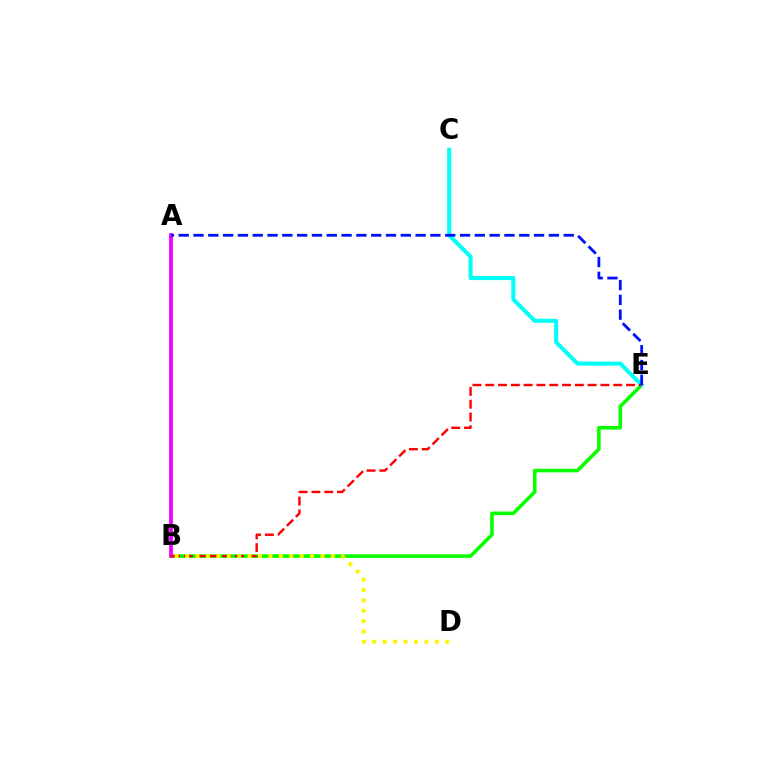{('B', 'E'): [{'color': '#08ff00', 'line_style': 'solid', 'thickness': 2.58}, {'color': '#ff0000', 'line_style': 'dashed', 'thickness': 1.74}], ('A', 'B'): [{'color': '#ee00ff', 'line_style': 'solid', 'thickness': 2.7}], ('C', 'E'): [{'color': '#00fff6', 'line_style': 'solid', 'thickness': 2.92}], ('A', 'E'): [{'color': '#0010ff', 'line_style': 'dashed', 'thickness': 2.01}], ('B', 'D'): [{'color': '#fcf500', 'line_style': 'dotted', 'thickness': 2.83}]}